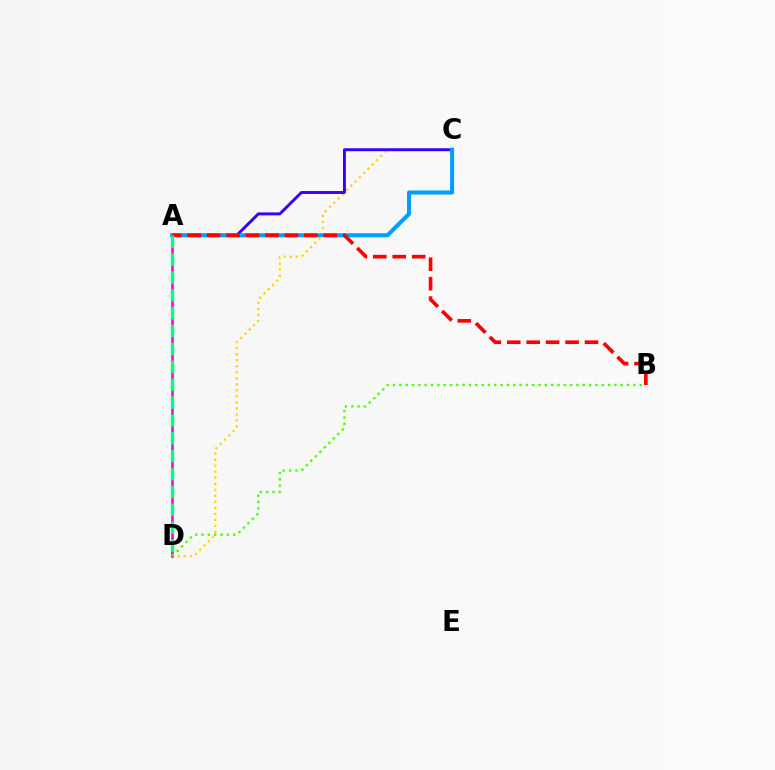{('C', 'D'): [{'color': '#ffd500', 'line_style': 'dotted', 'thickness': 1.64}], ('A', 'C'): [{'color': '#3700ff', 'line_style': 'solid', 'thickness': 2.11}, {'color': '#009eff', 'line_style': 'solid', 'thickness': 2.93}], ('A', 'D'): [{'color': '#ff00ed', 'line_style': 'solid', 'thickness': 1.91}, {'color': '#00ff86', 'line_style': 'dashed', 'thickness': 2.43}], ('A', 'B'): [{'color': '#ff0000', 'line_style': 'dashed', 'thickness': 2.64}], ('B', 'D'): [{'color': '#4fff00', 'line_style': 'dotted', 'thickness': 1.72}]}